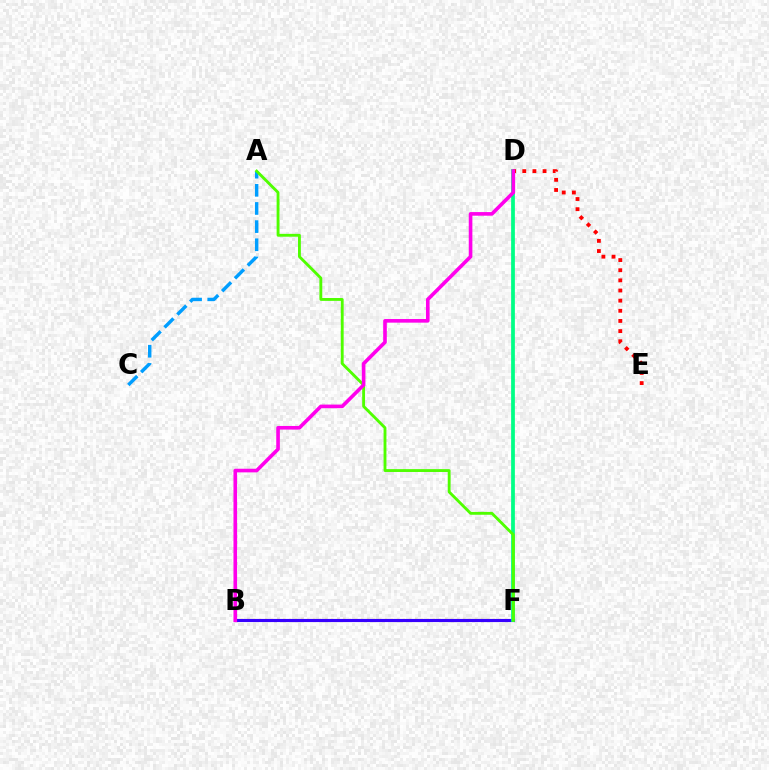{('B', 'F'): [{'color': '#ffd500', 'line_style': 'dotted', 'thickness': 1.63}, {'color': '#3700ff', 'line_style': 'solid', 'thickness': 2.26}], ('A', 'C'): [{'color': '#009eff', 'line_style': 'dashed', 'thickness': 2.47}], ('D', 'F'): [{'color': '#00ff86', 'line_style': 'solid', 'thickness': 2.7}], ('D', 'E'): [{'color': '#ff0000', 'line_style': 'dotted', 'thickness': 2.76}], ('A', 'F'): [{'color': '#4fff00', 'line_style': 'solid', 'thickness': 2.06}], ('B', 'D'): [{'color': '#ff00ed', 'line_style': 'solid', 'thickness': 2.61}]}